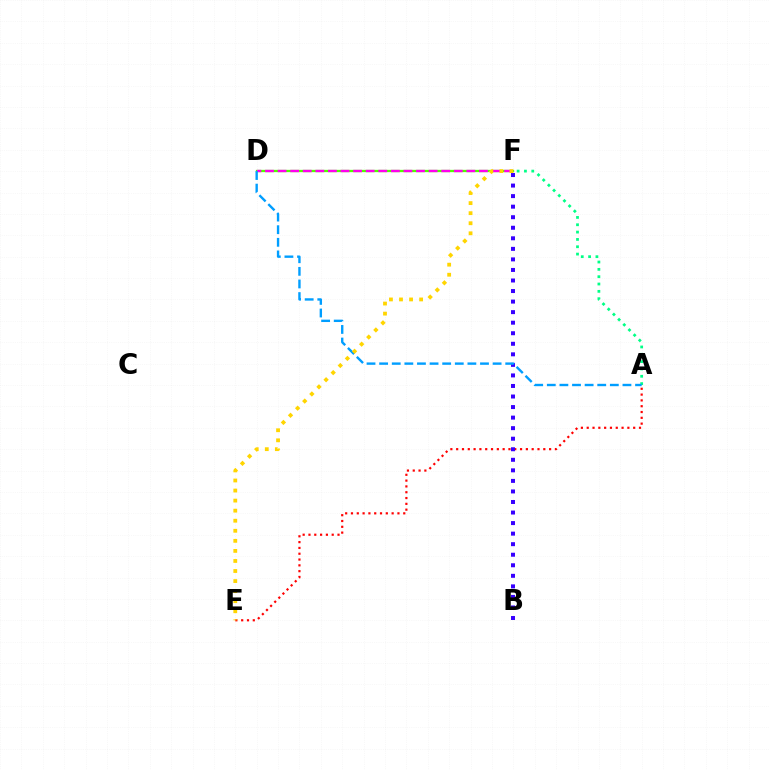{('A', 'F'): [{'color': '#00ff86', 'line_style': 'dotted', 'thickness': 1.99}], ('D', 'F'): [{'color': '#4fff00', 'line_style': 'solid', 'thickness': 1.65}, {'color': '#ff00ed', 'line_style': 'dashed', 'thickness': 1.71}], ('A', 'E'): [{'color': '#ff0000', 'line_style': 'dotted', 'thickness': 1.58}], ('B', 'F'): [{'color': '#3700ff', 'line_style': 'dotted', 'thickness': 2.87}], ('A', 'D'): [{'color': '#009eff', 'line_style': 'dashed', 'thickness': 1.71}], ('E', 'F'): [{'color': '#ffd500', 'line_style': 'dotted', 'thickness': 2.73}]}